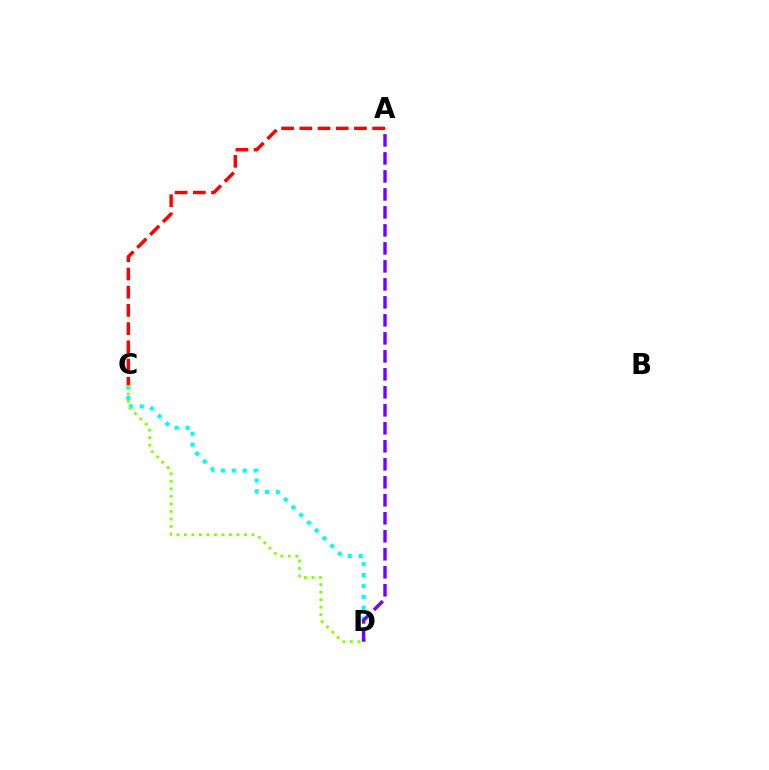{('C', 'D'): [{'color': '#00fff6', 'line_style': 'dotted', 'thickness': 2.97}, {'color': '#84ff00', 'line_style': 'dotted', 'thickness': 2.04}], ('A', 'D'): [{'color': '#7200ff', 'line_style': 'dashed', 'thickness': 2.44}], ('A', 'C'): [{'color': '#ff0000', 'line_style': 'dashed', 'thickness': 2.47}]}